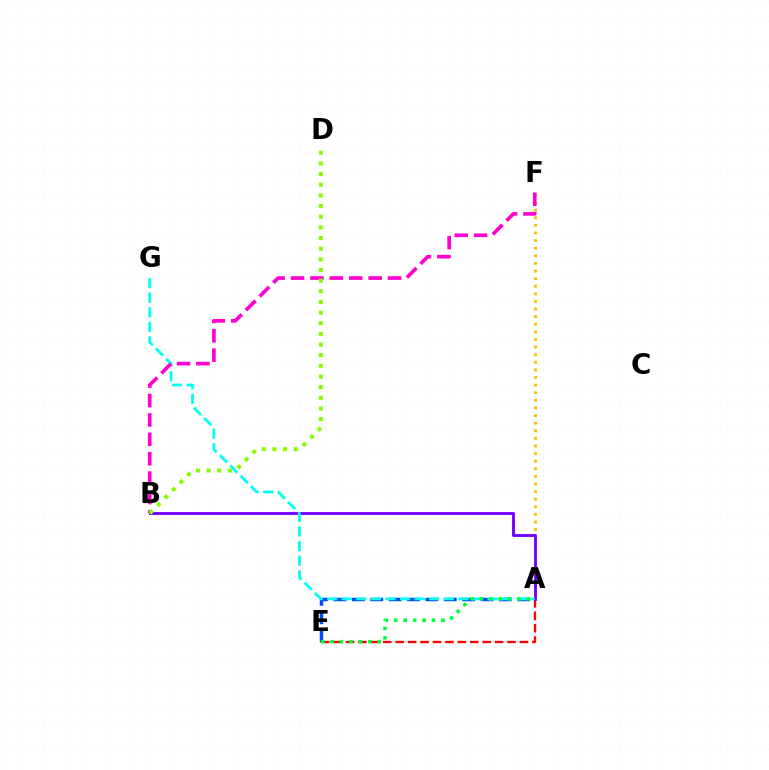{('A', 'F'): [{'color': '#ffbd00', 'line_style': 'dotted', 'thickness': 2.07}], ('A', 'E'): [{'color': '#004bff', 'line_style': 'dashed', 'thickness': 2.5}, {'color': '#ff0000', 'line_style': 'dashed', 'thickness': 1.69}, {'color': '#00ff39', 'line_style': 'dotted', 'thickness': 2.57}], ('A', 'B'): [{'color': '#7200ff', 'line_style': 'solid', 'thickness': 2.07}], ('A', 'G'): [{'color': '#00fff6', 'line_style': 'dashed', 'thickness': 1.98}], ('B', 'F'): [{'color': '#ff00cf', 'line_style': 'dashed', 'thickness': 2.63}], ('B', 'D'): [{'color': '#84ff00', 'line_style': 'dotted', 'thickness': 2.9}]}